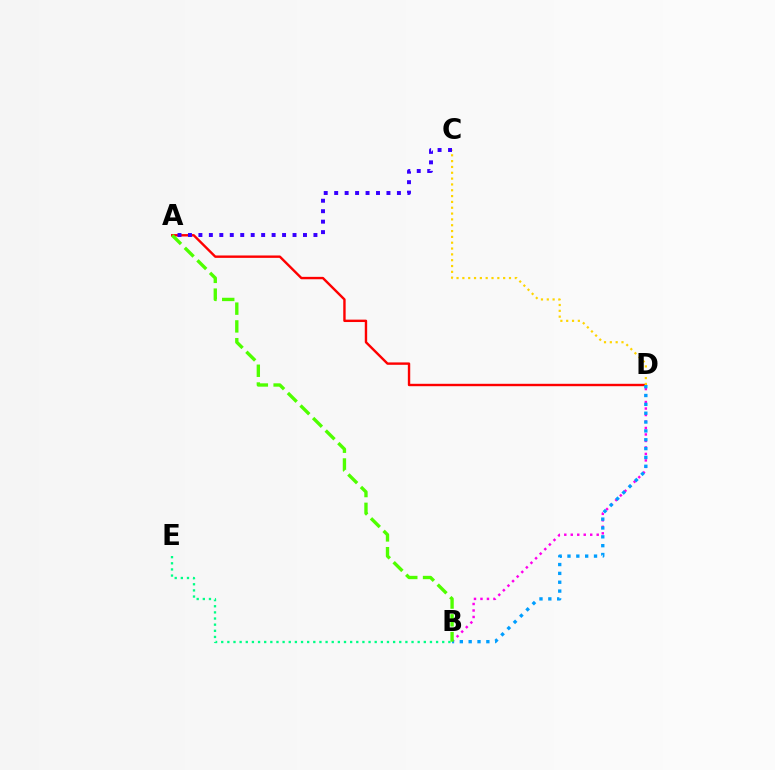{('B', 'D'): [{'color': '#ff00ed', 'line_style': 'dotted', 'thickness': 1.76}, {'color': '#009eff', 'line_style': 'dotted', 'thickness': 2.4}], ('A', 'D'): [{'color': '#ff0000', 'line_style': 'solid', 'thickness': 1.73}], ('B', 'E'): [{'color': '#00ff86', 'line_style': 'dotted', 'thickness': 1.67}], ('C', 'D'): [{'color': '#ffd500', 'line_style': 'dotted', 'thickness': 1.58}], ('A', 'C'): [{'color': '#3700ff', 'line_style': 'dotted', 'thickness': 2.84}], ('A', 'B'): [{'color': '#4fff00', 'line_style': 'dashed', 'thickness': 2.41}]}